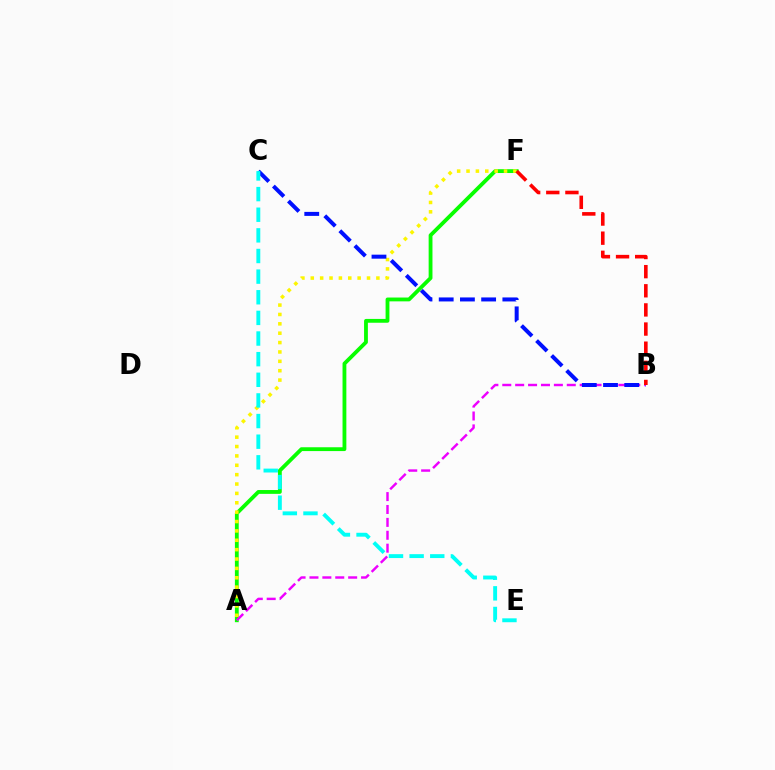{('A', 'F'): [{'color': '#08ff00', 'line_style': 'solid', 'thickness': 2.75}, {'color': '#fcf500', 'line_style': 'dotted', 'thickness': 2.55}], ('A', 'B'): [{'color': '#ee00ff', 'line_style': 'dashed', 'thickness': 1.75}], ('B', 'C'): [{'color': '#0010ff', 'line_style': 'dashed', 'thickness': 2.88}], ('C', 'E'): [{'color': '#00fff6', 'line_style': 'dashed', 'thickness': 2.8}], ('B', 'F'): [{'color': '#ff0000', 'line_style': 'dashed', 'thickness': 2.6}]}